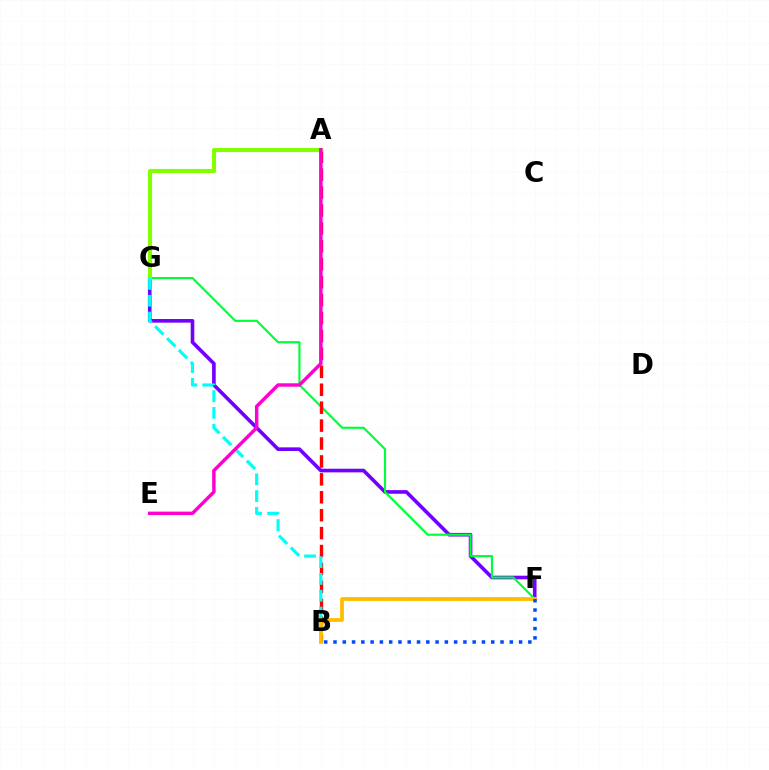{('F', 'G'): [{'color': '#7200ff', 'line_style': 'solid', 'thickness': 2.61}, {'color': '#00ff39', 'line_style': 'solid', 'thickness': 1.56}], ('A', 'B'): [{'color': '#ff0000', 'line_style': 'dashed', 'thickness': 2.43}], ('A', 'G'): [{'color': '#84ff00', 'line_style': 'solid', 'thickness': 2.97}], ('B', 'G'): [{'color': '#00fff6', 'line_style': 'dashed', 'thickness': 2.28}], ('B', 'F'): [{'color': '#ffbd00', 'line_style': 'solid', 'thickness': 2.72}, {'color': '#004bff', 'line_style': 'dotted', 'thickness': 2.52}], ('A', 'E'): [{'color': '#ff00cf', 'line_style': 'solid', 'thickness': 2.48}]}